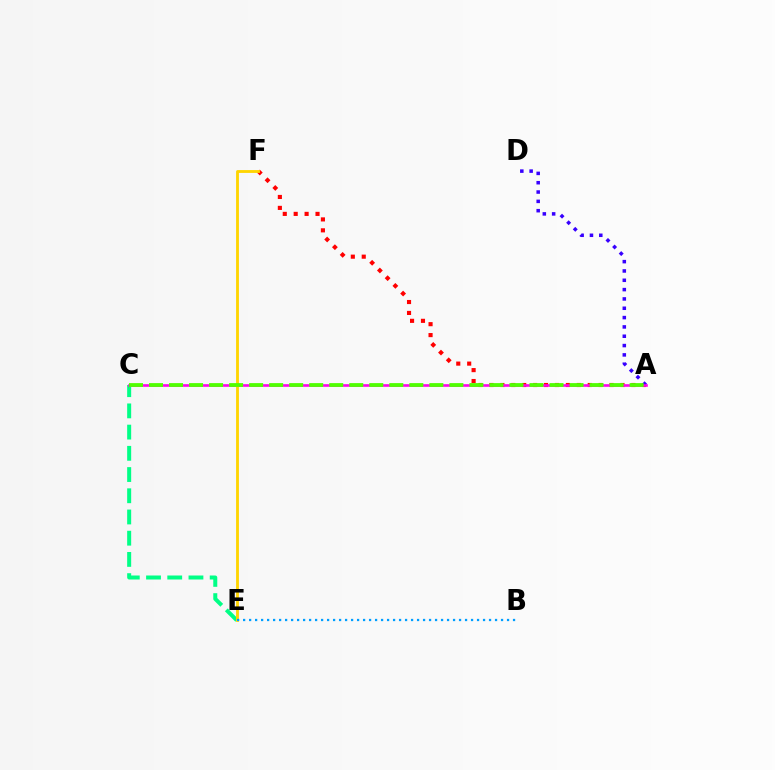{('C', 'E'): [{'color': '#00ff86', 'line_style': 'dashed', 'thickness': 2.88}], ('A', 'F'): [{'color': '#ff0000', 'line_style': 'dotted', 'thickness': 2.97}], ('A', 'D'): [{'color': '#3700ff', 'line_style': 'dotted', 'thickness': 2.53}], ('A', 'C'): [{'color': '#ff00ed', 'line_style': 'solid', 'thickness': 1.89}, {'color': '#4fff00', 'line_style': 'dashed', 'thickness': 2.72}], ('E', 'F'): [{'color': '#ffd500', 'line_style': 'solid', 'thickness': 2.04}], ('B', 'E'): [{'color': '#009eff', 'line_style': 'dotted', 'thickness': 1.63}]}